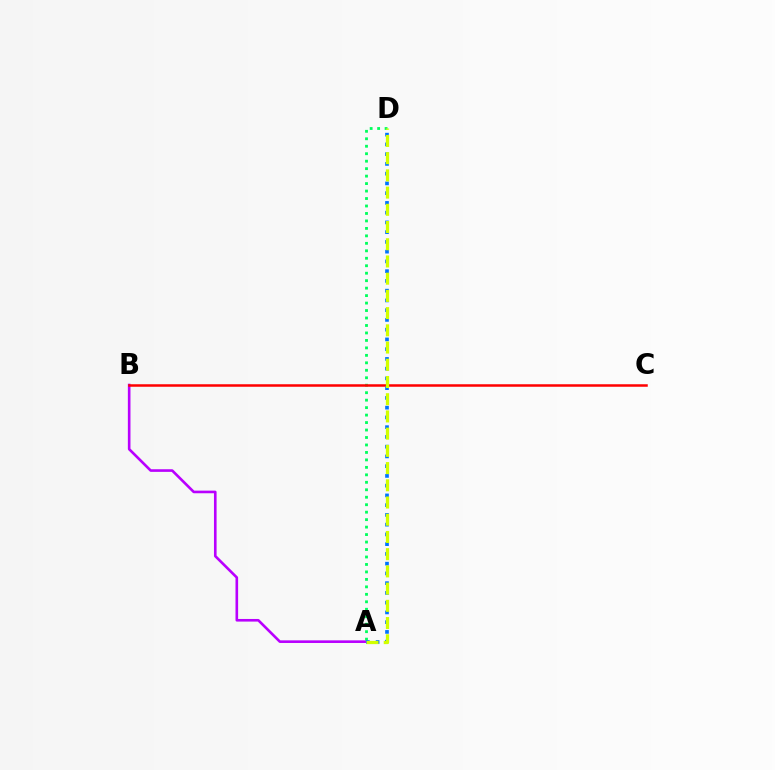{('A', 'B'): [{'color': '#b900ff', 'line_style': 'solid', 'thickness': 1.89}], ('A', 'D'): [{'color': '#00ff5c', 'line_style': 'dotted', 'thickness': 2.03}, {'color': '#0074ff', 'line_style': 'dotted', 'thickness': 2.65}, {'color': '#d1ff00', 'line_style': 'dashed', 'thickness': 2.34}], ('B', 'C'): [{'color': '#ff0000', 'line_style': 'solid', 'thickness': 1.81}]}